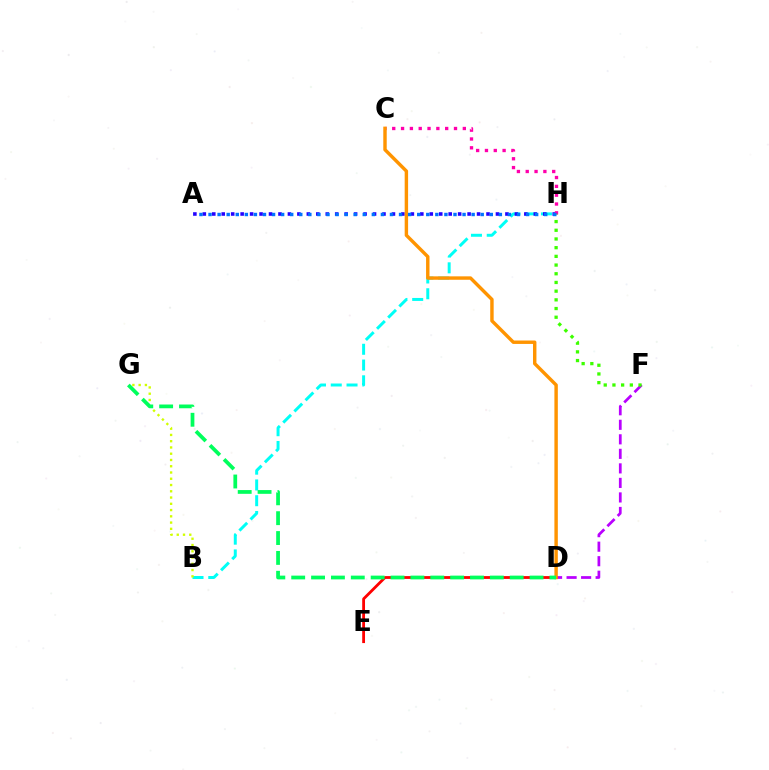{('D', 'F'): [{'color': '#b900ff', 'line_style': 'dashed', 'thickness': 1.97}], ('B', 'H'): [{'color': '#00fff6', 'line_style': 'dashed', 'thickness': 2.14}], ('A', 'H'): [{'color': '#2500ff', 'line_style': 'dotted', 'thickness': 2.57}, {'color': '#0074ff', 'line_style': 'dotted', 'thickness': 2.46}], ('C', 'H'): [{'color': '#ff00ac', 'line_style': 'dotted', 'thickness': 2.4}], ('D', 'E'): [{'color': '#ff0000', 'line_style': 'solid', 'thickness': 2.03}], ('C', 'D'): [{'color': '#ff9400', 'line_style': 'solid', 'thickness': 2.47}], ('F', 'H'): [{'color': '#3dff00', 'line_style': 'dotted', 'thickness': 2.36}], ('B', 'G'): [{'color': '#d1ff00', 'line_style': 'dotted', 'thickness': 1.7}], ('D', 'G'): [{'color': '#00ff5c', 'line_style': 'dashed', 'thickness': 2.7}]}